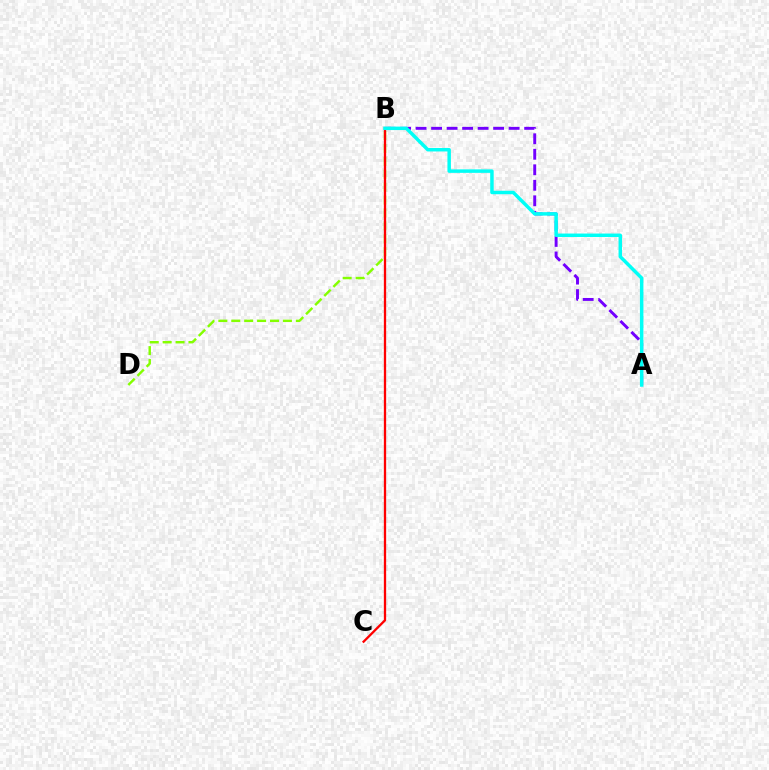{('B', 'D'): [{'color': '#84ff00', 'line_style': 'dashed', 'thickness': 1.75}], ('A', 'B'): [{'color': '#7200ff', 'line_style': 'dashed', 'thickness': 2.11}, {'color': '#00fff6', 'line_style': 'solid', 'thickness': 2.5}], ('B', 'C'): [{'color': '#ff0000', 'line_style': 'solid', 'thickness': 1.65}]}